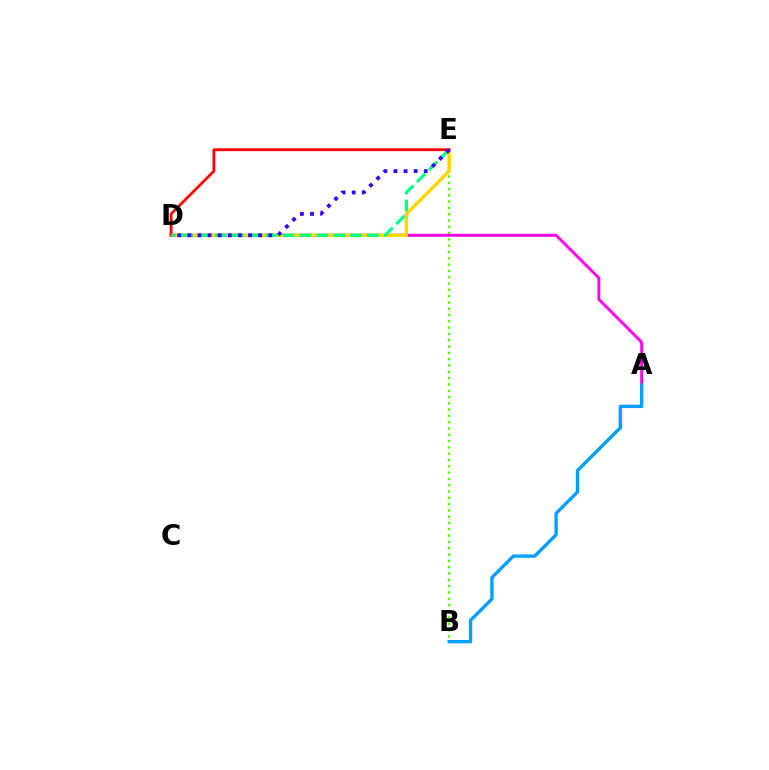{('B', 'E'): [{'color': '#4fff00', 'line_style': 'dotted', 'thickness': 1.71}], ('A', 'D'): [{'color': '#ff00ed', 'line_style': 'solid', 'thickness': 2.09}], ('D', 'E'): [{'color': '#ffd500', 'line_style': 'solid', 'thickness': 2.48}, {'color': '#ff0000', 'line_style': 'solid', 'thickness': 2.01}, {'color': '#00ff86', 'line_style': 'dashed', 'thickness': 2.3}, {'color': '#3700ff', 'line_style': 'dotted', 'thickness': 2.75}], ('A', 'B'): [{'color': '#009eff', 'line_style': 'solid', 'thickness': 2.4}]}